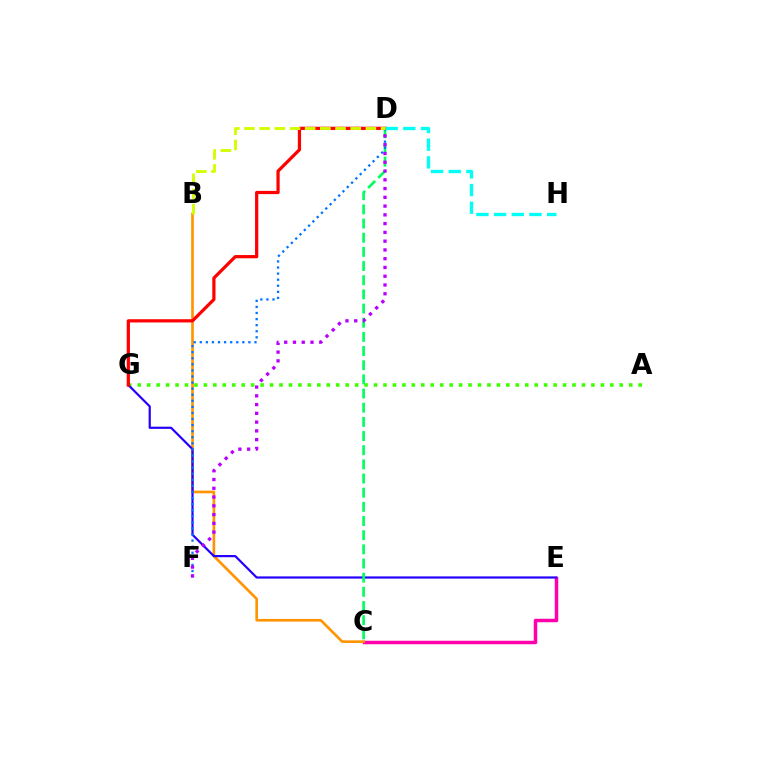{('C', 'E'): [{'color': '#ff00ac', 'line_style': 'solid', 'thickness': 2.52}], ('B', 'C'): [{'color': '#ff9400', 'line_style': 'solid', 'thickness': 1.9}], ('A', 'G'): [{'color': '#3dff00', 'line_style': 'dotted', 'thickness': 2.57}], ('E', 'G'): [{'color': '#2500ff', 'line_style': 'solid', 'thickness': 1.58}], ('C', 'D'): [{'color': '#00ff5c', 'line_style': 'dashed', 'thickness': 1.92}], ('D', 'F'): [{'color': '#0074ff', 'line_style': 'dotted', 'thickness': 1.65}, {'color': '#b900ff', 'line_style': 'dotted', 'thickness': 2.38}], ('D', 'G'): [{'color': '#ff0000', 'line_style': 'solid', 'thickness': 2.32}], ('D', 'H'): [{'color': '#00fff6', 'line_style': 'dashed', 'thickness': 2.4}], ('B', 'D'): [{'color': '#d1ff00', 'line_style': 'dashed', 'thickness': 2.06}]}